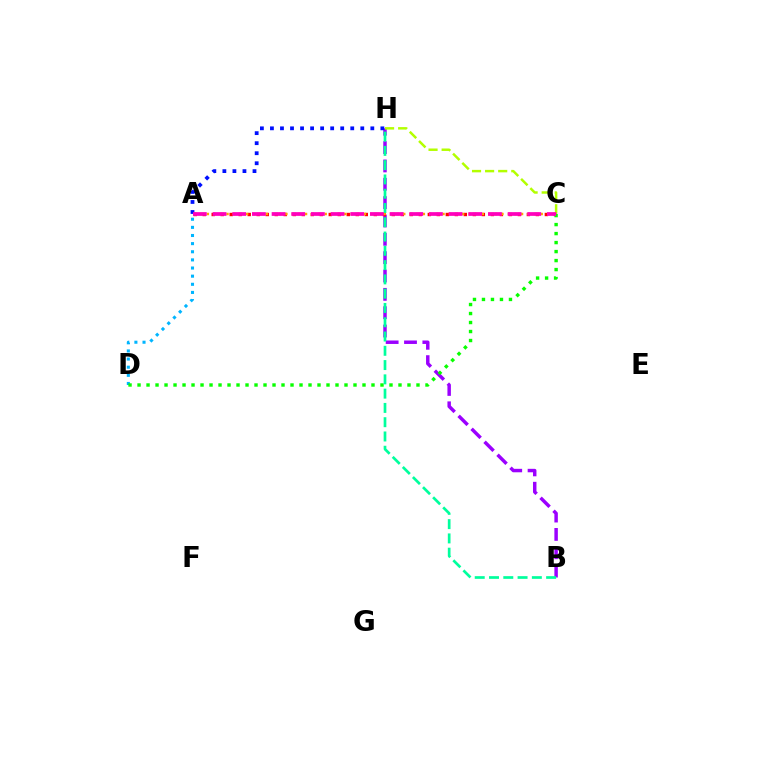{('B', 'H'): [{'color': '#9b00ff', 'line_style': 'dashed', 'thickness': 2.49}, {'color': '#00ff9d', 'line_style': 'dashed', 'thickness': 1.94}], ('C', 'H'): [{'color': '#b3ff00', 'line_style': 'dashed', 'thickness': 1.78}], ('A', 'D'): [{'color': '#00b5ff', 'line_style': 'dotted', 'thickness': 2.21}], ('A', 'C'): [{'color': '#ff0000', 'line_style': 'dotted', 'thickness': 2.45}, {'color': '#ffa500', 'line_style': 'dotted', 'thickness': 1.78}, {'color': '#ff00bd', 'line_style': 'dashed', 'thickness': 2.67}], ('A', 'H'): [{'color': '#0010ff', 'line_style': 'dotted', 'thickness': 2.73}], ('C', 'D'): [{'color': '#08ff00', 'line_style': 'dotted', 'thickness': 2.44}]}